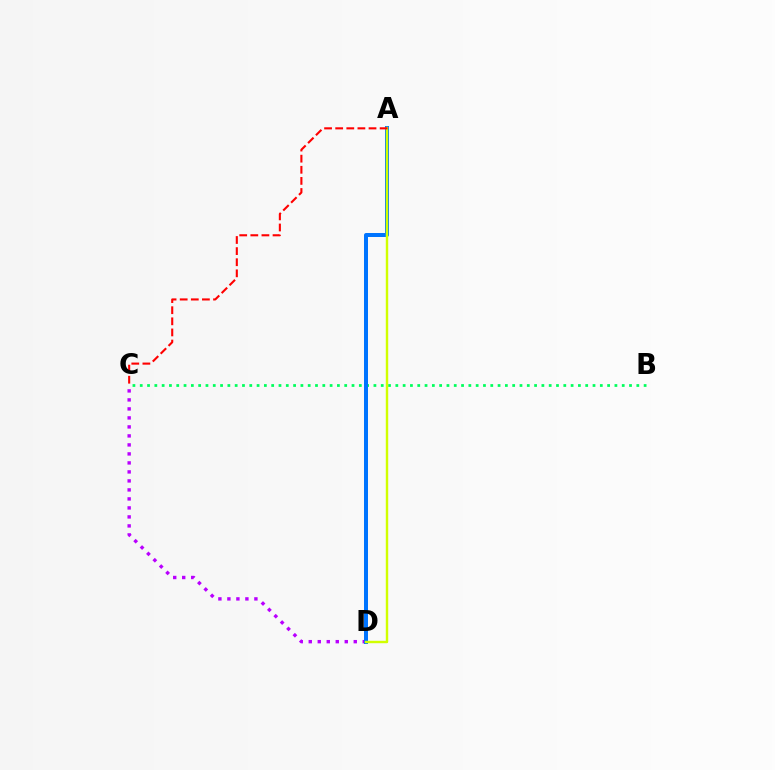{('C', 'D'): [{'color': '#b900ff', 'line_style': 'dotted', 'thickness': 2.45}], ('B', 'C'): [{'color': '#00ff5c', 'line_style': 'dotted', 'thickness': 1.98}], ('A', 'D'): [{'color': '#0074ff', 'line_style': 'solid', 'thickness': 2.87}, {'color': '#d1ff00', 'line_style': 'solid', 'thickness': 1.75}], ('A', 'C'): [{'color': '#ff0000', 'line_style': 'dashed', 'thickness': 1.51}]}